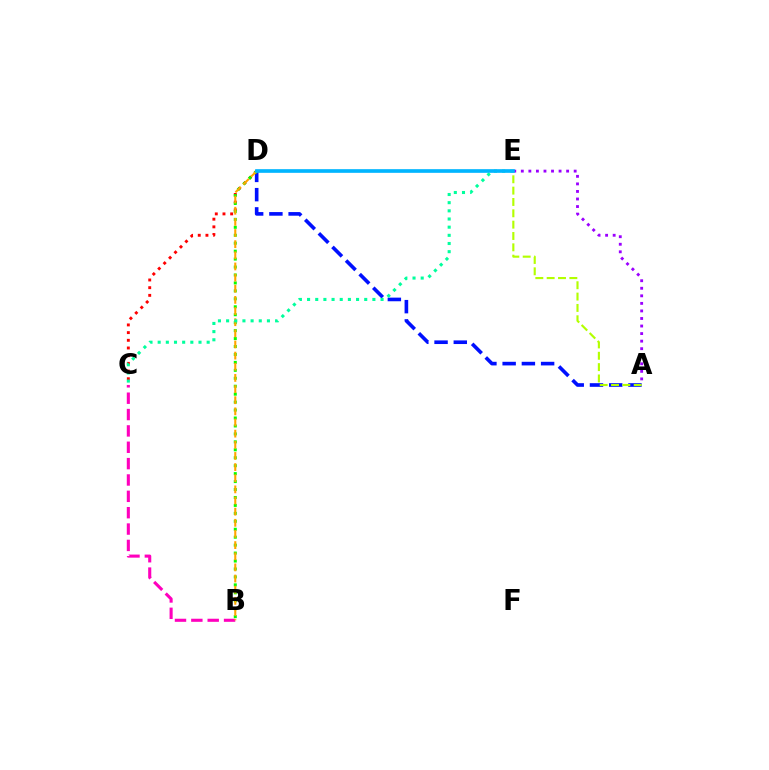{('B', 'C'): [{'color': '#ff00bd', 'line_style': 'dashed', 'thickness': 2.22}], ('A', 'D'): [{'color': '#0010ff', 'line_style': 'dashed', 'thickness': 2.61}], ('A', 'E'): [{'color': '#b3ff00', 'line_style': 'dashed', 'thickness': 1.54}, {'color': '#9b00ff', 'line_style': 'dotted', 'thickness': 2.05}], ('C', 'D'): [{'color': '#ff0000', 'line_style': 'dotted', 'thickness': 2.09}], ('B', 'D'): [{'color': '#08ff00', 'line_style': 'dotted', 'thickness': 2.16}, {'color': '#ffa500', 'line_style': 'dashed', 'thickness': 1.51}], ('C', 'E'): [{'color': '#00ff9d', 'line_style': 'dotted', 'thickness': 2.22}], ('D', 'E'): [{'color': '#00b5ff', 'line_style': 'solid', 'thickness': 2.64}]}